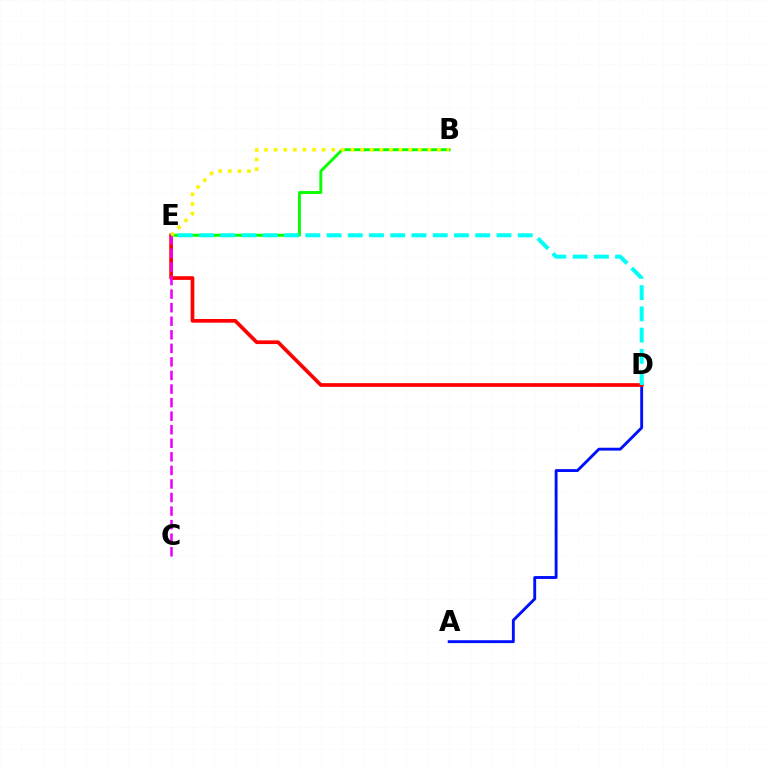{('B', 'E'): [{'color': '#08ff00', 'line_style': 'solid', 'thickness': 2.09}, {'color': '#fcf500', 'line_style': 'dotted', 'thickness': 2.61}], ('A', 'D'): [{'color': '#0010ff', 'line_style': 'solid', 'thickness': 2.07}], ('D', 'E'): [{'color': '#ff0000', 'line_style': 'solid', 'thickness': 2.66}, {'color': '#00fff6', 'line_style': 'dashed', 'thickness': 2.89}], ('C', 'E'): [{'color': '#ee00ff', 'line_style': 'dashed', 'thickness': 1.84}]}